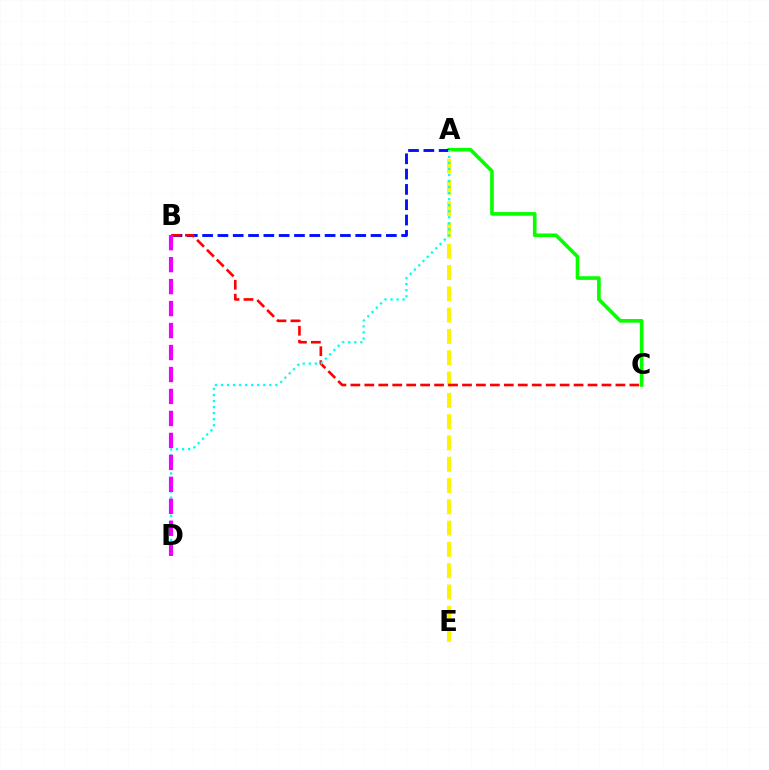{('A', 'C'): [{'color': '#08ff00', 'line_style': 'solid', 'thickness': 2.62}], ('A', 'E'): [{'color': '#fcf500', 'line_style': 'dashed', 'thickness': 2.89}], ('A', 'B'): [{'color': '#0010ff', 'line_style': 'dashed', 'thickness': 2.08}], ('B', 'C'): [{'color': '#ff0000', 'line_style': 'dashed', 'thickness': 1.9}], ('A', 'D'): [{'color': '#00fff6', 'line_style': 'dotted', 'thickness': 1.64}], ('B', 'D'): [{'color': '#ee00ff', 'line_style': 'dashed', 'thickness': 2.98}]}